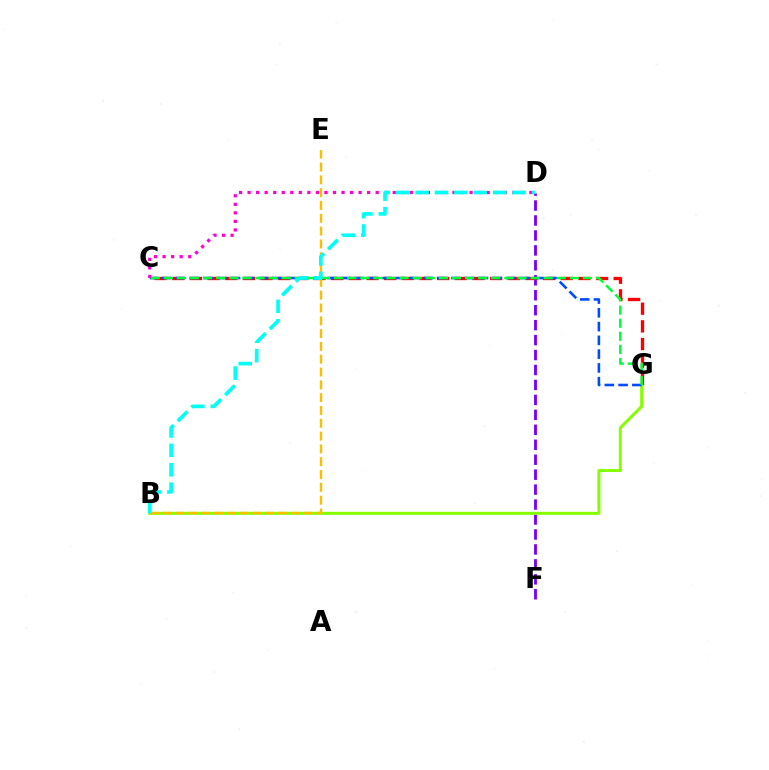{('D', 'F'): [{'color': '#7200ff', 'line_style': 'dashed', 'thickness': 2.03}], ('C', 'G'): [{'color': '#ff0000', 'line_style': 'dashed', 'thickness': 2.4}, {'color': '#004bff', 'line_style': 'dashed', 'thickness': 1.87}, {'color': '#00ff39', 'line_style': 'dashed', 'thickness': 1.78}], ('B', 'G'): [{'color': '#84ff00', 'line_style': 'solid', 'thickness': 2.15}], ('B', 'E'): [{'color': '#ffbd00', 'line_style': 'dashed', 'thickness': 1.74}], ('C', 'D'): [{'color': '#ff00cf', 'line_style': 'dotted', 'thickness': 2.32}], ('B', 'D'): [{'color': '#00fff6', 'line_style': 'dashed', 'thickness': 2.64}]}